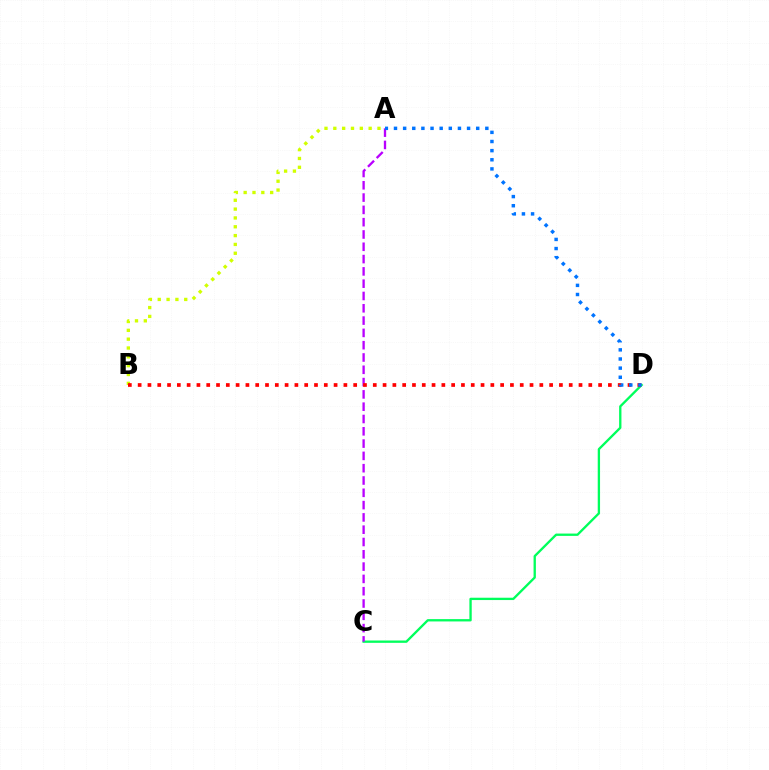{('A', 'B'): [{'color': '#d1ff00', 'line_style': 'dotted', 'thickness': 2.4}], ('C', 'D'): [{'color': '#00ff5c', 'line_style': 'solid', 'thickness': 1.68}], ('A', 'C'): [{'color': '#b900ff', 'line_style': 'dashed', 'thickness': 1.67}], ('B', 'D'): [{'color': '#ff0000', 'line_style': 'dotted', 'thickness': 2.66}], ('A', 'D'): [{'color': '#0074ff', 'line_style': 'dotted', 'thickness': 2.48}]}